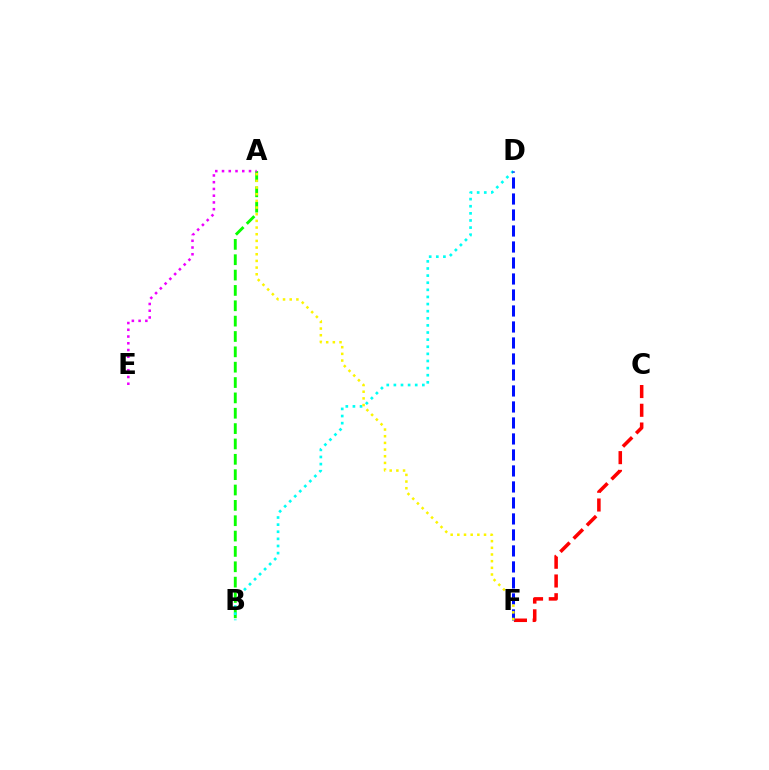{('C', 'F'): [{'color': '#ff0000', 'line_style': 'dashed', 'thickness': 2.55}], ('A', 'B'): [{'color': '#08ff00', 'line_style': 'dashed', 'thickness': 2.09}], ('A', 'E'): [{'color': '#ee00ff', 'line_style': 'dotted', 'thickness': 1.83}], ('B', 'D'): [{'color': '#00fff6', 'line_style': 'dotted', 'thickness': 1.93}], ('D', 'F'): [{'color': '#0010ff', 'line_style': 'dashed', 'thickness': 2.17}], ('A', 'F'): [{'color': '#fcf500', 'line_style': 'dotted', 'thickness': 1.81}]}